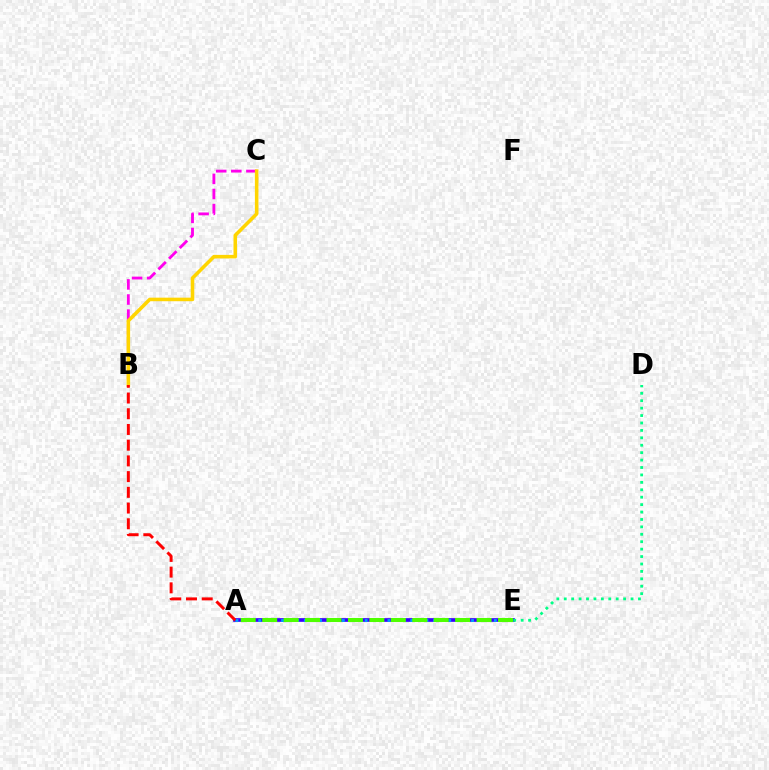{('A', 'E'): [{'color': '#3700ff', 'line_style': 'solid', 'thickness': 2.65}, {'color': '#009eff', 'line_style': 'dotted', 'thickness': 2.07}, {'color': '#4fff00', 'line_style': 'dashed', 'thickness': 2.91}], ('B', 'C'): [{'color': '#ff00ed', 'line_style': 'dashed', 'thickness': 2.05}, {'color': '#ffd500', 'line_style': 'solid', 'thickness': 2.56}], ('A', 'B'): [{'color': '#ff0000', 'line_style': 'dashed', 'thickness': 2.14}], ('D', 'E'): [{'color': '#00ff86', 'line_style': 'dotted', 'thickness': 2.02}]}